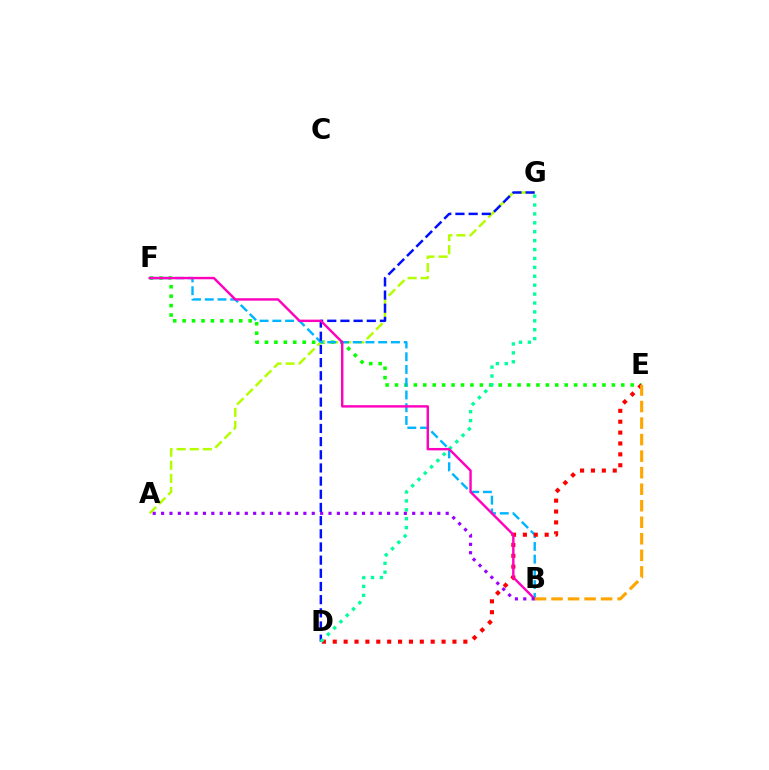{('E', 'F'): [{'color': '#08ff00', 'line_style': 'dotted', 'thickness': 2.56}], ('A', 'G'): [{'color': '#b3ff00', 'line_style': 'dashed', 'thickness': 1.78}], ('B', 'F'): [{'color': '#00b5ff', 'line_style': 'dashed', 'thickness': 1.73}, {'color': '#ff00bd', 'line_style': 'solid', 'thickness': 1.74}], ('D', 'E'): [{'color': '#ff0000', 'line_style': 'dotted', 'thickness': 2.96}], ('D', 'G'): [{'color': '#0010ff', 'line_style': 'dashed', 'thickness': 1.79}, {'color': '#00ff9d', 'line_style': 'dotted', 'thickness': 2.42}], ('A', 'B'): [{'color': '#9b00ff', 'line_style': 'dotted', 'thickness': 2.27}], ('B', 'E'): [{'color': '#ffa500', 'line_style': 'dashed', 'thickness': 2.25}]}